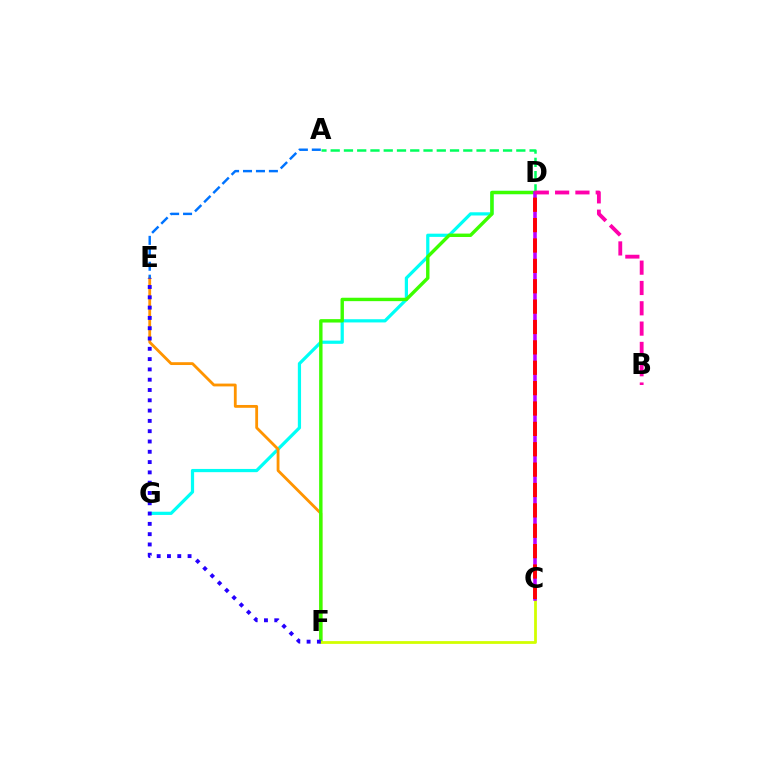{('D', 'G'): [{'color': '#00fff6', 'line_style': 'solid', 'thickness': 2.32}], ('E', 'F'): [{'color': '#ff9400', 'line_style': 'solid', 'thickness': 2.03}, {'color': '#2500ff', 'line_style': 'dotted', 'thickness': 2.8}], ('A', 'D'): [{'color': '#00ff5c', 'line_style': 'dashed', 'thickness': 1.8}], ('A', 'E'): [{'color': '#0074ff', 'line_style': 'dashed', 'thickness': 1.76}], ('D', 'F'): [{'color': '#3dff00', 'line_style': 'solid', 'thickness': 2.45}], ('C', 'F'): [{'color': '#d1ff00', 'line_style': 'solid', 'thickness': 2.0}], ('C', 'D'): [{'color': '#b900ff', 'line_style': 'solid', 'thickness': 2.57}, {'color': '#ff0000', 'line_style': 'dashed', 'thickness': 2.77}], ('B', 'D'): [{'color': '#ff00ac', 'line_style': 'dashed', 'thickness': 2.76}]}